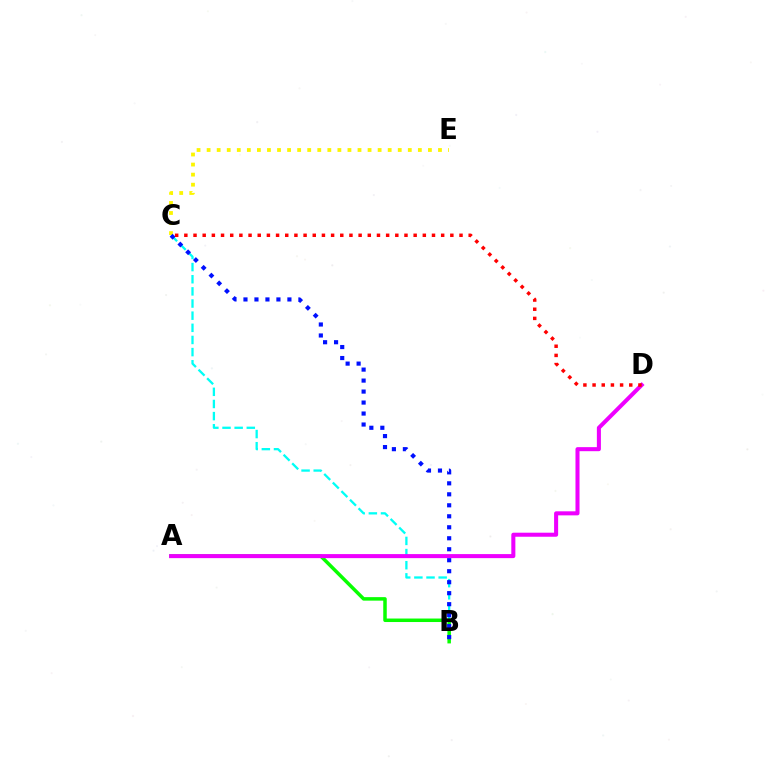{('B', 'C'): [{'color': '#00fff6', 'line_style': 'dashed', 'thickness': 1.65}, {'color': '#0010ff', 'line_style': 'dotted', 'thickness': 2.98}], ('A', 'B'): [{'color': '#08ff00', 'line_style': 'solid', 'thickness': 2.52}], ('A', 'D'): [{'color': '#ee00ff', 'line_style': 'solid', 'thickness': 2.91}], ('C', 'E'): [{'color': '#fcf500', 'line_style': 'dotted', 'thickness': 2.73}], ('C', 'D'): [{'color': '#ff0000', 'line_style': 'dotted', 'thickness': 2.49}]}